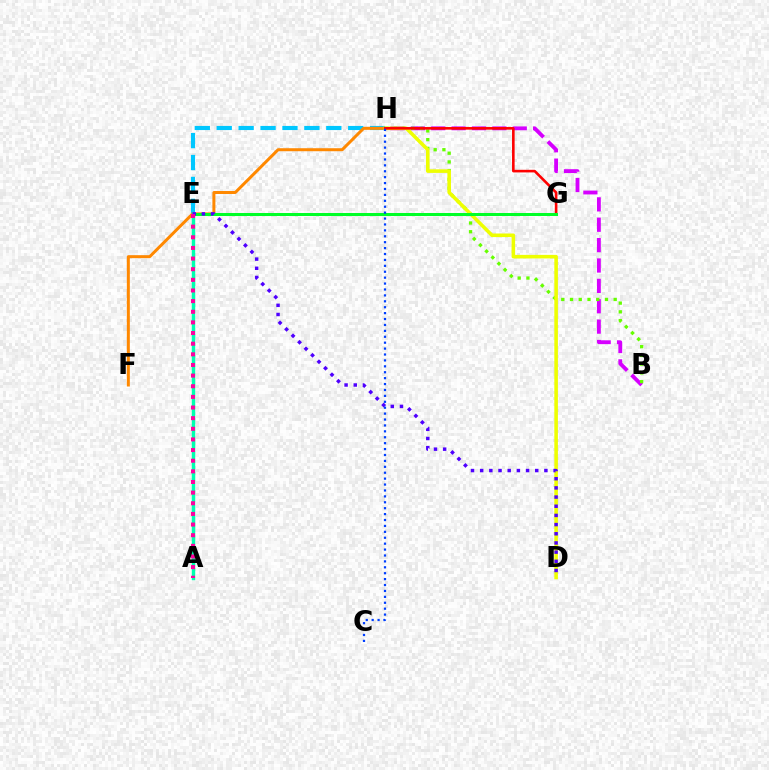{('B', 'H'): [{'color': '#d600ff', 'line_style': 'dashed', 'thickness': 2.77}, {'color': '#66ff00', 'line_style': 'dotted', 'thickness': 2.37}], ('E', 'H'): [{'color': '#00c7ff', 'line_style': 'dashed', 'thickness': 2.98}], ('F', 'H'): [{'color': '#ff8800', 'line_style': 'solid', 'thickness': 2.16}], ('D', 'H'): [{'color': '#eeff00', 'line_style': 'solid', 'thickness': 2.57}], ('G', 'H'): [{'color': '#ff0000', 'line_style': 'solid', 'thickness': 1.87}], ('E', 'G'): [{'color': '#00ff27', 'line_style': 'solid', 'thickness': 2.17}], ('A', 'E'): [{'color': '#00ffaf', 'line_style': 'solid', 'thickness': 2.48}, {'color': '#ff00a0', 'line_style': 'dotted', 'thickness': 2.89}], ('D', 'E'): [{'color': '#4f00ff', 'line_style': 'dotted', 'thickness': 2.49}], ('C', 'H'): [{'color': '#003fff', 'line_style': 'dotted', 'thickness': 1.61}]}